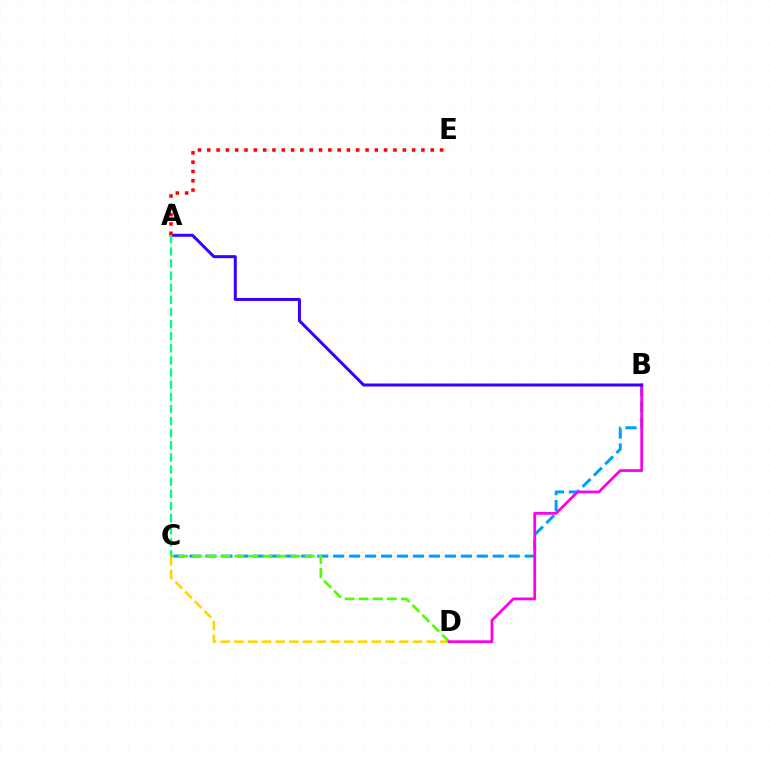{('C', 'D'): [{'color': '#ffd500', 'line_style': 'dashed', 'thickness': 1.87}, {'color': '#4fff00', 'line_style': 'dashed', 'thickness': 1.91}], ('B', 'C'): [{'color': '#009eff', 'line_style': 'dashed', 'thickness': 2.17}], ('B', 'D'): [{'color': '#ff00ed', 'line_style': 'solid', 'thickness': 1.99}], ('A', 'B'): [{'color': '#3700ff', 'line_style': 'solid', 'thickness': 2.16}], ('A', 'C'): [{'color': '#00ff86', 'line_style': 'dashed', 'thickness': 1.65}], ('A', 'E'): [{'color': '#ff0000', 'line_style': 'dotted', 'thickness': 2.53}]}